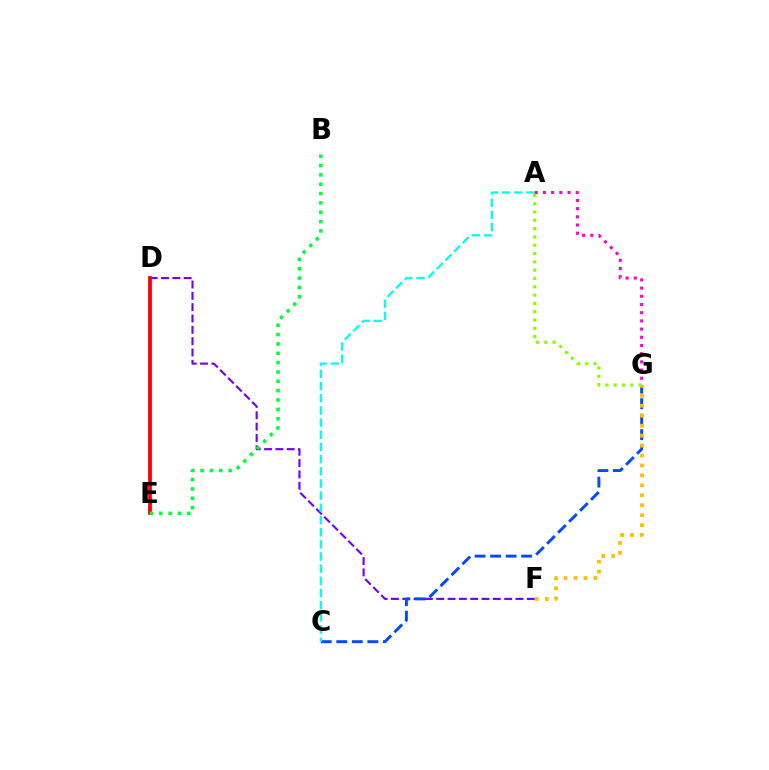{('D', 'F'): [{'color': '#7200ff', 'line_style': 'dashed', 'thickness': 1.54}], ('D', 'E'): [{'color': '#ff0000', 'line_style': 'solid', 'thickness': 2.73}], ('B', 'E'): [{'color': '#00ff39', 'line_style': 'dotted', 'thickness': 2.54}], ('C', 'G'): [{'color': '#004bff', 'line_style': 'dashed', 'thickness': 2.11}], ('A', 'C'): [{'color': '#00fff6', 'line_style': 'dashed', 'thickness': 1.65}], ('F', 'G'): [{'color': '#ffbd00', 'line_style': 'dotted', 'thickness': 2.7}], ('A', 'G'): [{'color': '#ff00cf', 'line_style': 'dotted', 'thickness': 2.23}, {'color': '#84ff00', 'line_style': 'dotted', 'thickness': 2.26}]}